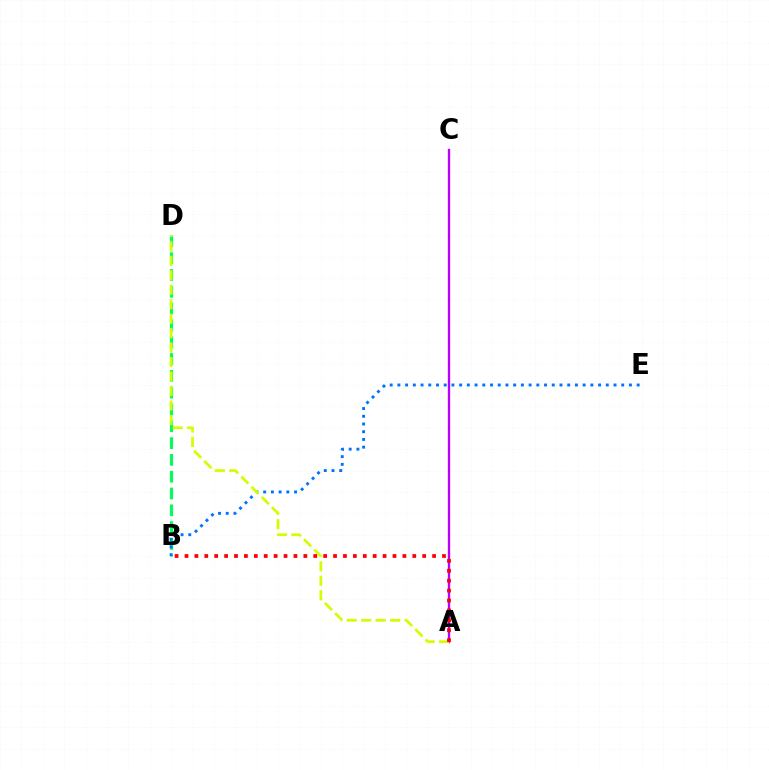{('B', 'D'): [{'color': '#00ff5c', 'line_style': 'dashed', 'thickness': 2.28}], ('B', 'E'): [{'color': '#0074ff', 'line_style': 'dotted', 'thickness': 2.1}], ('A', 'C'): [{'color': '#b900ff', 'line_style': 'solid', 'thickness': 1.7}], ('A', 'D'): [{'color': '#d1ff00', 'line_style': 'dashed', 'thickness': 1.97}], ('A', 'B'): [{'color': '#ff0000', 'line_style': 'dotted', 'thickness': 2.69}]}